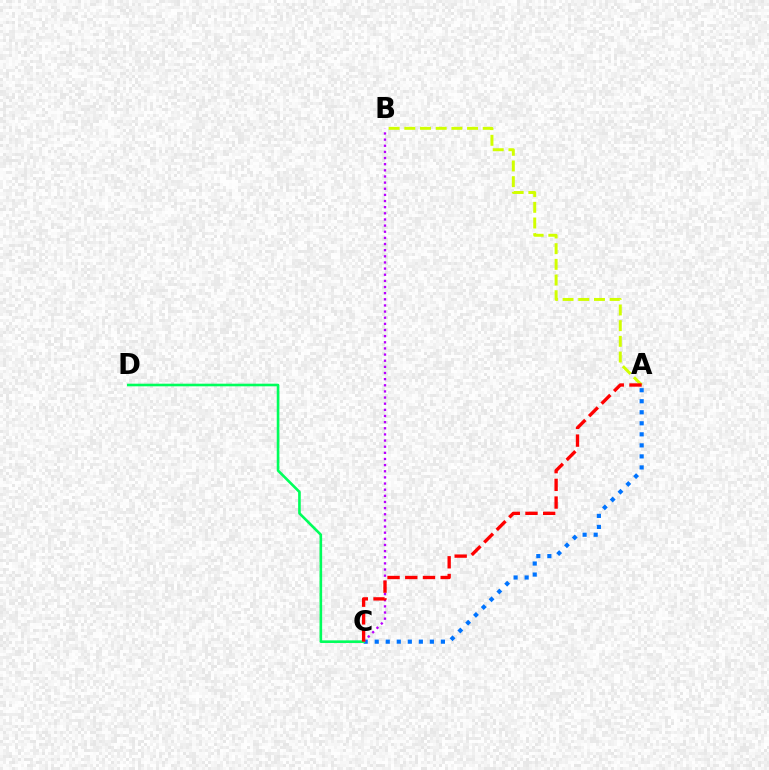{('A', 'C'): [{'color': '#0074ff', 'line_style': 'dotted', 'thickness': 3.0}, {'color': '#ff0000', 'line_style': 'dashed', 'thickness': 2.41}], ('A', 'B'): [{'color': '#d1ff00', 'line_style': 'dashed', 'thickness': 2.13}], ('B', 'C'): [{'color': '#b900ff', 'line_style': 'dotted', 'thickness': 1.67}], ('C', 'D'): [{'color': '#00ff5c', 'line_style': 'solid', 'thickness': 1.88}]}